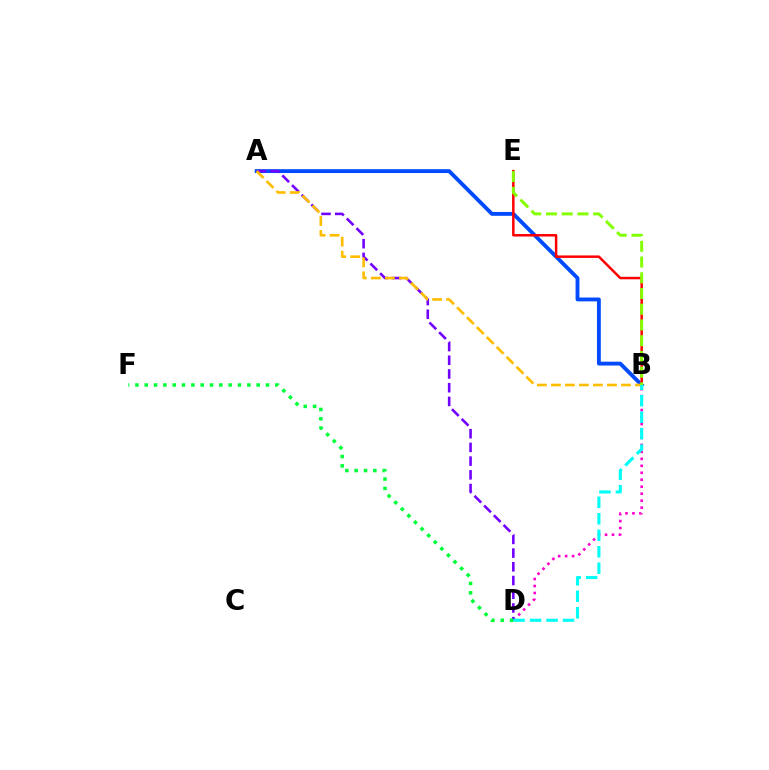{('A', 'B'): [{'color': '#004bff', 'line_style': 'solid', 'thickness': 2.77}, {'color': '#ffbd00', 'line_style': 'dashed', 'thickness': 1.9}], ('B', 'E'): [{'color': '#ff0000', 'line_style': 'solid', 'thickness': 1.8}, {'color': '#84ff00', 'line_style': 'dashed', 'thickness': 2.14}], ('B', 'D'): [{'color': '#ff00cf', 'line_style': 'dotted', 'thickness': 1.89}, {'color': '#00fff6', 'line_style': 'dashed', 'thickness': 2.24}], ('A', 'D'): [{'color': '#7200ff', 'line_style': 'dashed', 'thickness': 1.86}], ('D', 'F'): [{'color': '#00ff39', 'line_style': 'dotted', 'thickness': 2.53}]}